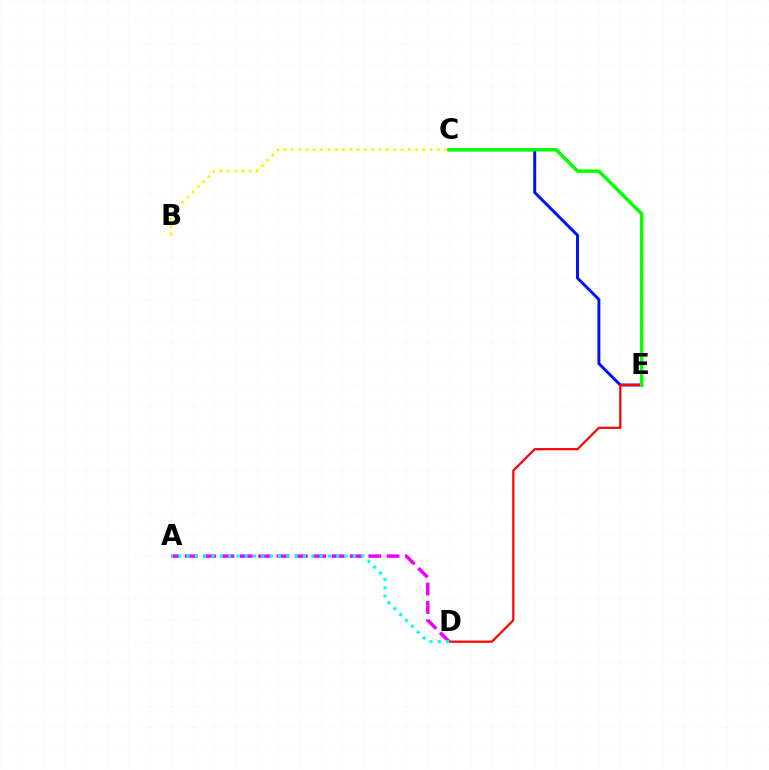{('C', 'E'): [{'color': '#0010ff', 'line_style': 'solid', 'thickness': 2.12}, {'color': '#08ff00', 'line_style': 'solid', 'thickness': 2.5}], ('A', 'D'): [{'color': '#ee00ff', 'line_style': 'dashed', 'thickness': 2.49}, {'color': '#00fff6', 'line_style': 'dotted', 'thickness': 2.26}], ('D', 'E'): [{'color': '#ff0000', 'line_style': 'solid', 'thickness': 1.59}], ('B', 'C'): [{'color': '#fcf500', 'line_style': 'dotted', 'thickness': 1.98}]}